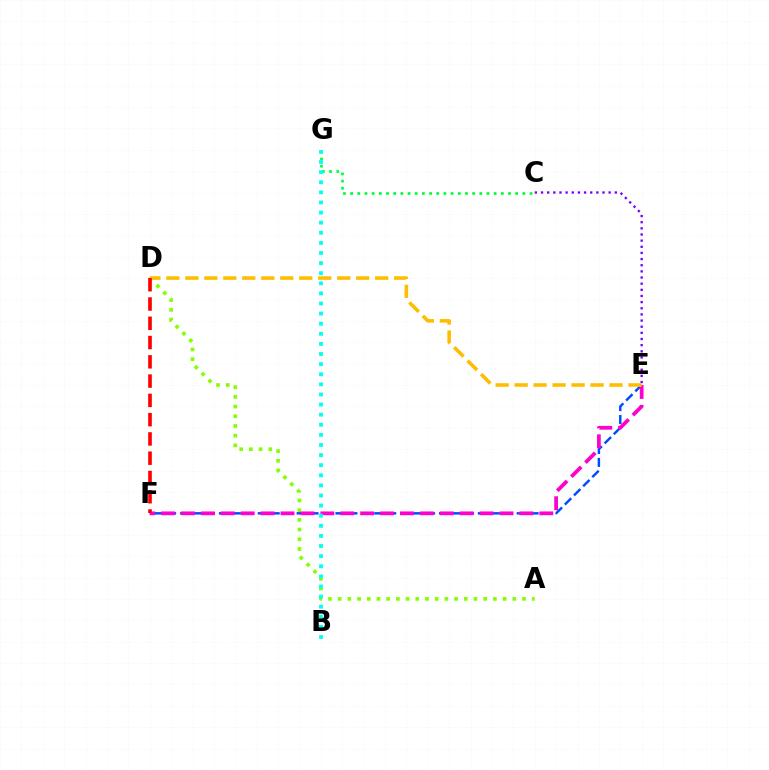{('A', 'D'): [{'color': '#84ff00', 'line_style': 'dotted', 'thickness': 2.64}], ('E', 'F'): [{'color': '#004bff', 'line_style': 'dashed', 'thickness': 1.76}, {'color': '#ff00cf', 'line_style': 'dashed', 'thickness': 2.7}], ('C', 'G'): [{'color': '#00ff39', 'line_style': 'dotted', 'thickness': 1.95}], ('C', 'E'): [{'color': '#7200ff', 'line_style': 'dotted', 'thickness': 1.67}], ('D', 'E'): [{'color': '#ffbd00', 'line_style': 'dashed', 'thickness': 2.58}], ('B', 'G'): [{'color': '#00fff6', 'line_style': 'dotted', 'thickness': 2.75}], ('D', 'F'): [{'color': '#ff0000', 'line_style': 'dashed', 'thickness': 2.62}]}